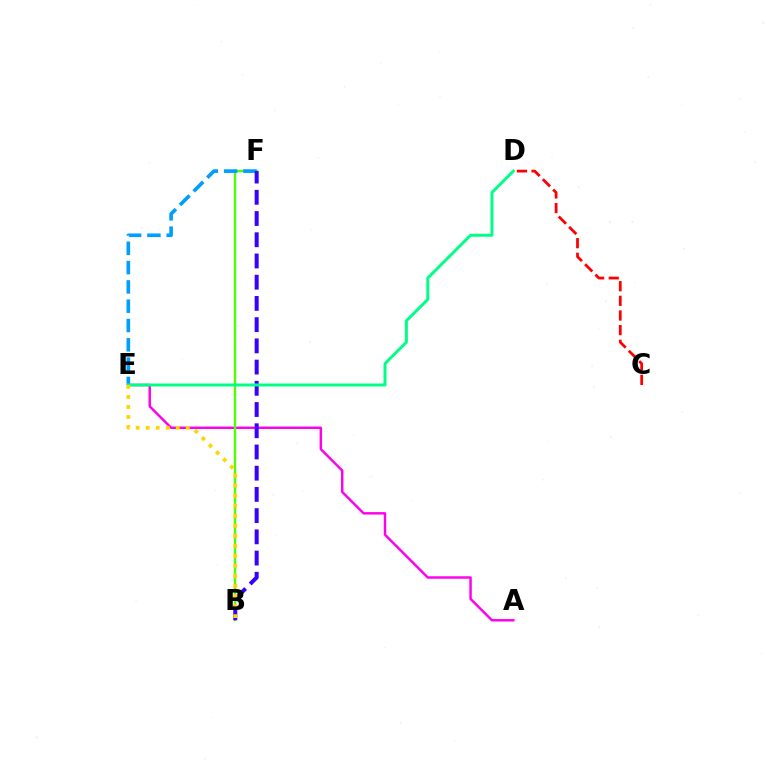{('C', 'D'): [{'color': '#ff0000', 'line_style': 'dashed', 'thickness': 1.99}], ('A', 'E'): [{'color': '#ff00ed', 'line_style': 'solid', 'thickness': 1.77}], ('B', 'F'): [{'color': '#4fff00', 'line_style': 'solid', 'thickness': 1.7}, {'color': '#3700ff', 'line_style': 'dashed', 'thickness': 2.88}], ('E', 'F'): [{'color': '#009eff', 'line_style': 'dashed', 'thickness': 2.62}], ('D', 'E'): [{'color': '#00ff86', 'line_style': 'solid', 'thickness': 2.13}], ('B', 'E'): [{'color': '#ffd500', 'line_style': 'dotted', 'thickness': 2.73}]}